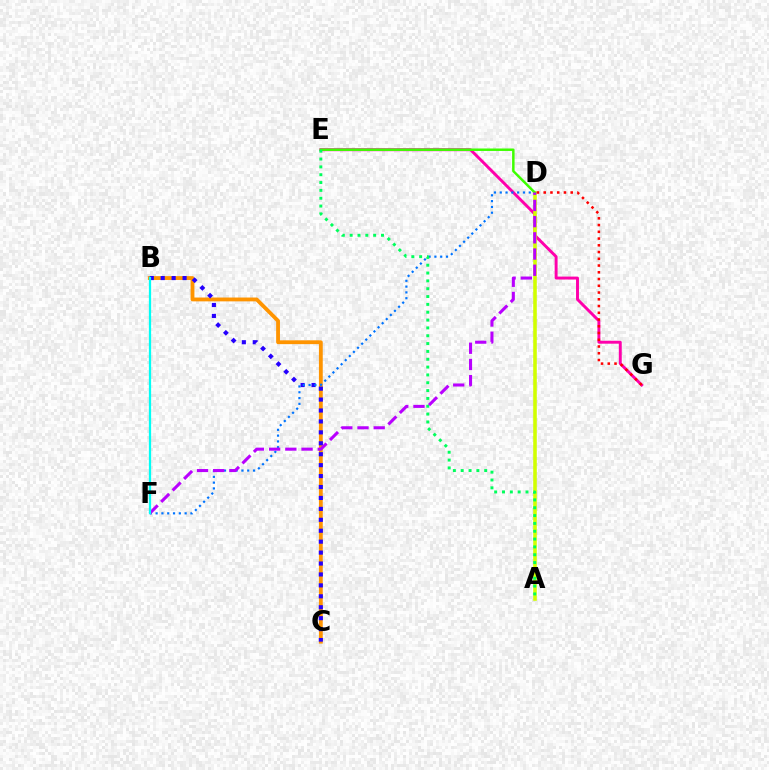{('E', 'G'): [{'color': '#ff00ac', 'line_style': 'solid', 'thickness': 2.11}], ('A', 'D'): [{'color': '#d1ff00', 'line_style': 'solid', 'thickness': 2.57}], ('B', 'C'): [{'color': '#ff9400', 'line_style': 'solid', 'thickness': 2.76}, {'color': '#2500ff', 'line_style': 'dotted', 'thickness': 2.97}], ('D', 'F'): [{'color': '#0074ff', 'line_style': 'dotted', 'thickness': 1.58}, {'color': '#b900ff', 'line_style': 'dashed', 'thickness': 2.2}], ('D', 'E'): [{'color': '#3dff00', 'line_style': 'solid', 'thickness': 1.78}], ('A', 'E'): [{'color': '#00ff5c', 'line_style': 'dotted', 'thickness': 2.13}], ('B', 'F'): [{'color': '#00fff6', 'line_style': 'solid', 'thickness': 1.62}], ('D', 'G'): [{'color': '#ff0000', 'line_style': 'dotted', 'thickness': 1.83}]}